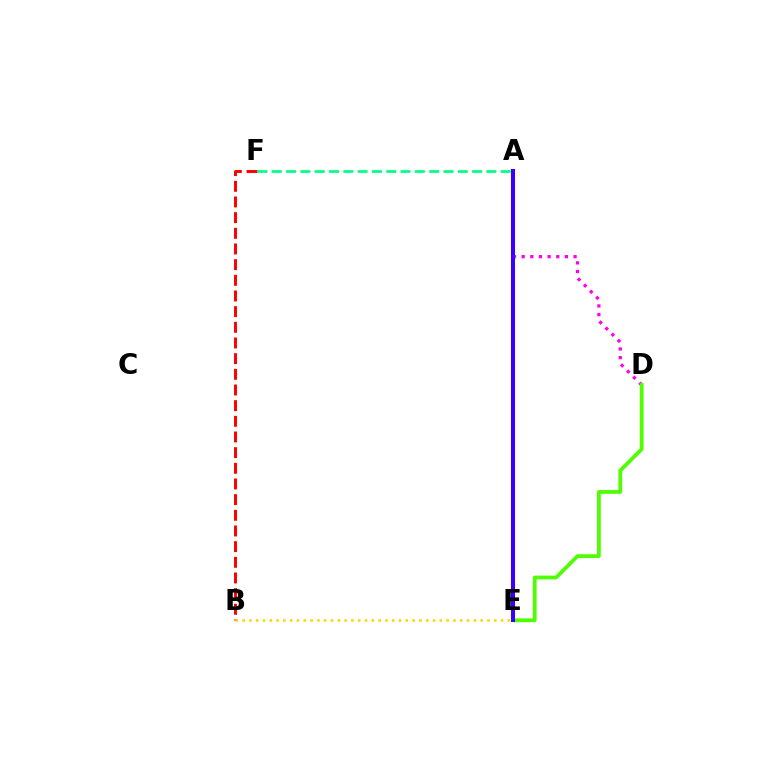{('B', 'F'): [{'color': '#ff0000', 'line_style': 'dashed', 'thickness': 2.13}], ('A', 'D'): [{'color': '#ff00ed', 'line_style': 'dotted', 'thickness': 2.35}], ('A', 'E'): [{'color': '#009eff', 'line_style': 'dashed', 'thickness': 2.65}, {'color': '#3700ff', 'line_style': 'solid', 'thickness': 2.92}], ('D', 'E'): [{'color': '#4fff00', 'line_style': 'solid', 'thickness': 2.71}], ('B', 'E'): [{'color': '#ffd500', 'line_style': 'dotted', 'thickness': 1.85}], ('A', 'F'): [{'color': '#00ff86', 'line_style': 'dashed', 'thickness': 1.94}]}